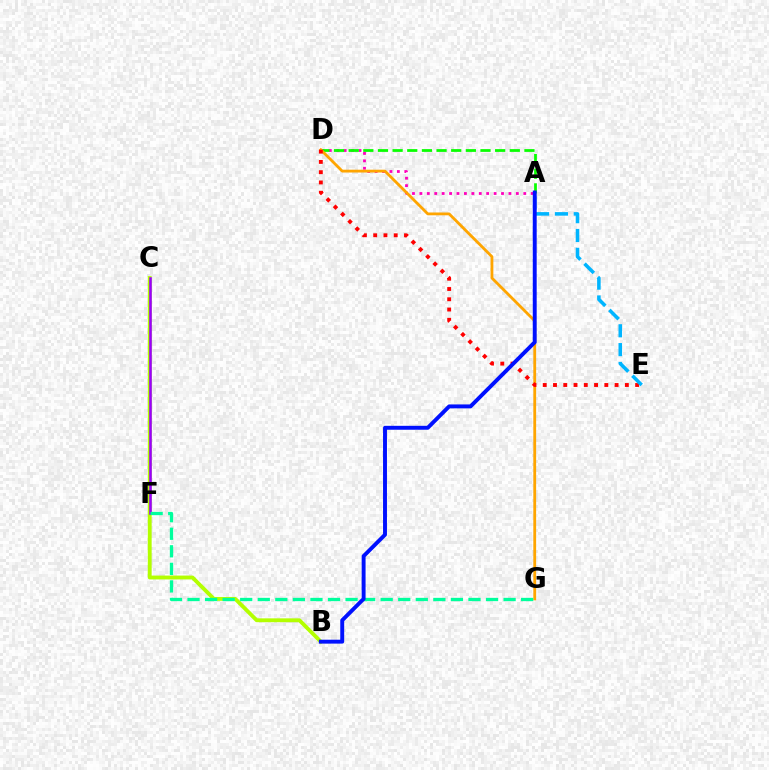{('A', 'D'): [{'color': '#ff00bd', 'line_style': 'dotted', 'thickness': 2.02}, {'color': '#08ff00', 'line_style': 'dashed', 'thickness': 1.99}], ('D', 'G'): [{'color': '#ffa500', 'line_style': 'solid', 'thickness': 2.02}], ('D', 'E'): [{'color': '#ff0000', 'line_style': 'dotted', 'thickness': 2.79}], ('B', 'C'): [{'color': '#b3ff00', 'line_style': 'solid', 'thickness': 2.78}], ('C', 'F'): [{'color': '#9b00ff', 'line_style': 'solid', 'thickness': 1.84}], ('A', 'E'): [{'color': '#00b5ff', 'line_style': 'dashed', 'thickness': 2.56}], ('F', 'G'): [{'color': '#00ff9d', 'line_style': 'dashed', 'thickness': 2.39}], ('A', 'B'): [{'color': '#0010ff', 'line_style': 'solid', 'thickness': 2.82}]}